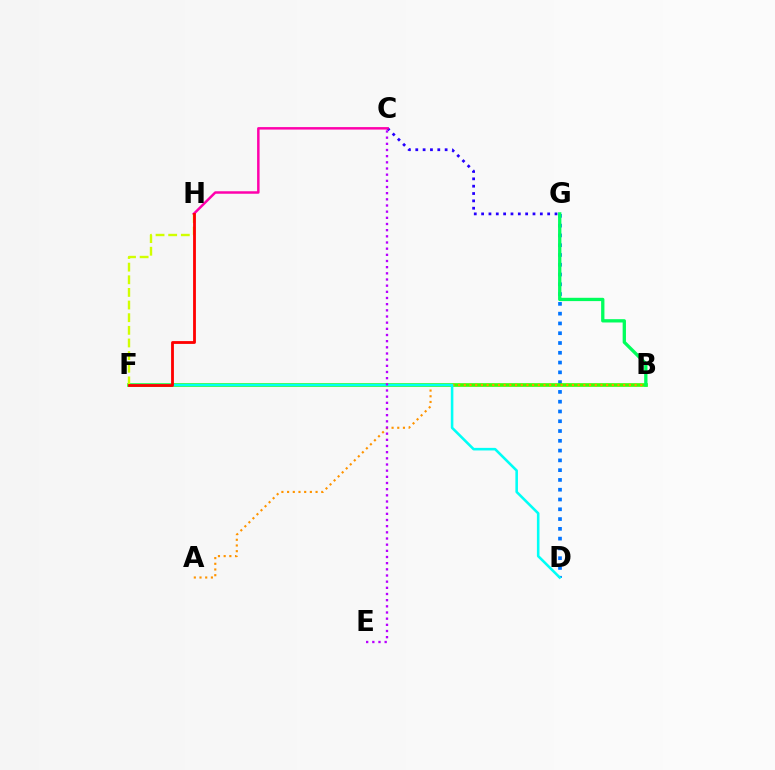{('C', 'G'): [{'color': '#2500ff', 'line_style': 'dotted', 'thickness': 1.99}], ('D', 'G'): [{'color': '#0074ff', 'line_style': 'dotted', 'thickness': 2.66}], ('C', 'H'): [{'color': '#ff00ac', 'line_style': 'solid', 'thickness': 1.79}], ('B', 'F'): [{'color': '#3dff00', 'line_style': 'solid', 'thickness': 2.64}], ('A', 'B'): [{'color': '#ff9400', 'line_style': 'dotted', 'thickness': 1.55}], ('B', 'G'): [{'color': '#00ff5c', 'line_style': 'solid', 'thickness': 2.38}], ('D', 'F'): [{'color': '#00fff6', 'line_style': 'solid', 'thickness': 1.85}], ('F', 'H'): [{'color': '#d1ff00', 'line_style': 'dashed', 'thickness': 1.72}, {'color': '#ff0000', 'line_style': 'solid', 'thickness': 2.03}], ('C', 'E'): [{'color': '#b900ff', 'line_style': 'dotted', 'thickness': 1.68}]}